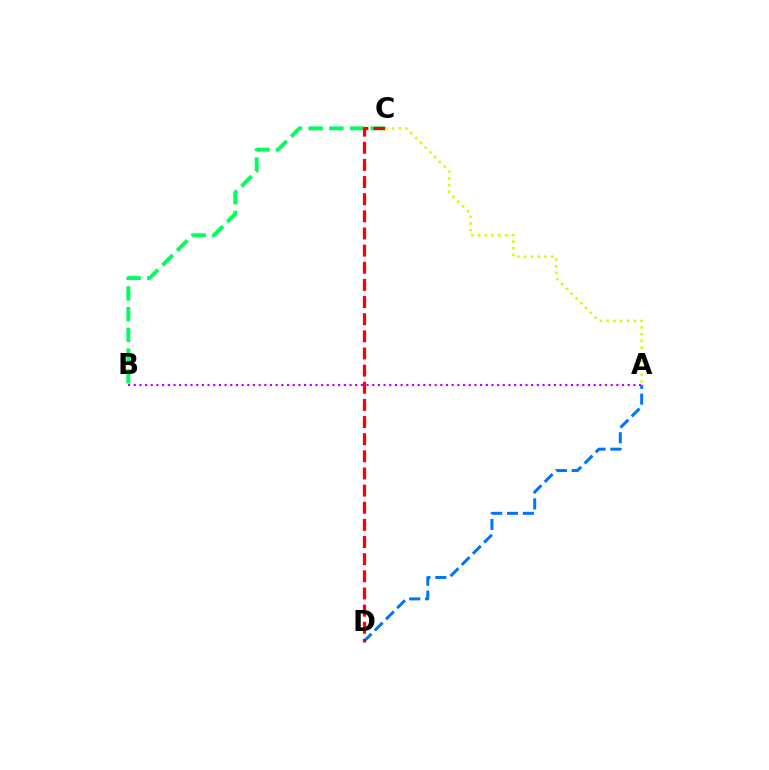{('A', 'B'): [{'color': '#b900ff', 'line_style': 'dotted', 'thickness': 1.54}], ('A', 'D'): [{'color': '#0074ff', 'line_style': 'dashed', 'thickness': 2.15}], ('B', 'C'): [{'color': '#00ff5c', 'line_style': 'dashed', 'thickness': 2.81}], ('C', 'D'): [{'color': '#ff0000', 'line_style': 'dashed', 'thickness': 2.33}], ('A', 'C'): [{'color': '#d1ff00', 'line_style': 'dotted', 'thickness': 1.84}]}